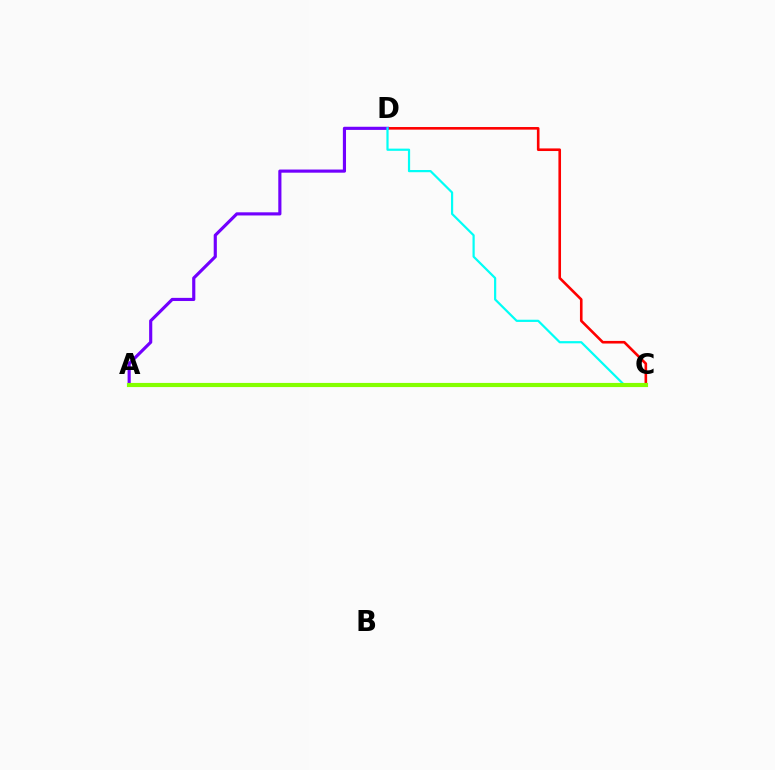{('C', 'D'): [{'color': '#ff0000', 'line_style': 'solid', 'thickness': 1.88}, {'color': '#00fff6', 'line_style': 'solid', 'thickness': 1.59}], ('A', 'D'): [{'color': '#7200ff', 'line_style': 'solid', 'thickness': 2.27}], ('A', 'C'): [{'color': '#84ff00', 'line_style': 'solid', 'thickness': 2.98}]}